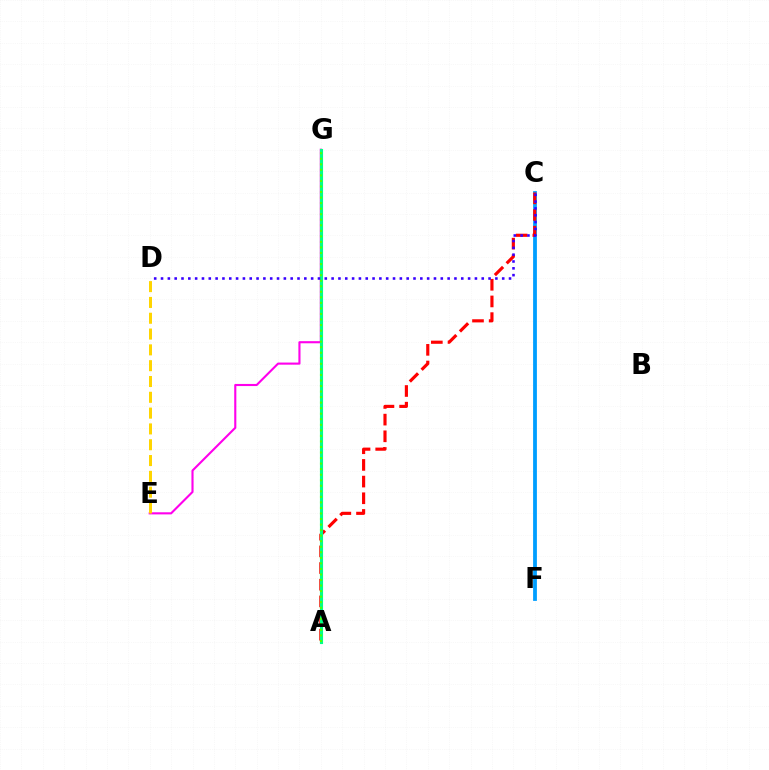{('C', 'F'): [{'color': '#009eff', 'line_style': 'solid', 'thickness': 2.73}], ('A', 'C'): [{'color': '#ff0000', 'line_style': 'dashed', 'thickness': 2.26}], ('E', 'G'): [{'color': '#ff00ed', 'line_style': 'solid', 'thickness': 1.52}], ('A', 'G'): [{'color': '#00ff86', 'line_style': 'solid', 'thickness': 2.24}, {'color': '#4fff00', 'line_style': 'dotted', 'thickness': 1.51}], ('D', 'E'): [{'color': '#ffd500', 'line_style': 'dashed', 'thickness': 2.15}], ('C', 'D'): [{'color': '#3700ff', 'line_style': 'dotted', 'thickness': 1.85}]}